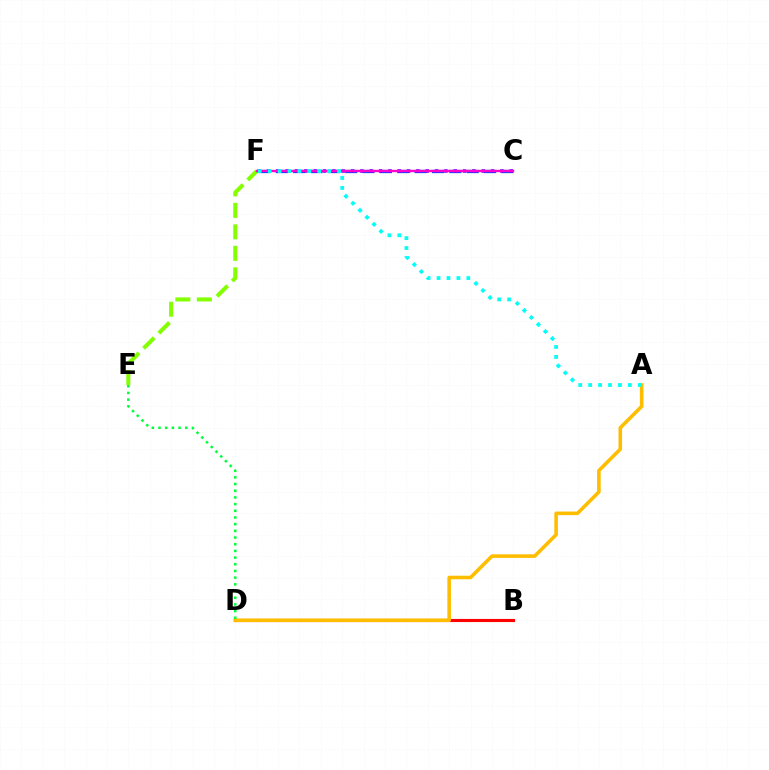{('C', 'F'): [{'color': '#004bff', 'line_style': 'dashed', 'thickness': 2.36}, {'color': '#7200ff', 'line_style': 'dotted', 'thickness': 2.54}, {'color': '#ff00cf', 'line_style': 'solid', 'thickness': 1.71}], ('E', 'F'): [{'color': '#84ff00', 'line_style': 'dashed', 'thickness': 2.92}], ('B', 'D'): [{'color': '#ff0000', 'line_style': 'solid', 'thickness': 2.24}], ('A', 'D'): [{'color': '#ffbd00', 'line_style': 'solid', 'thickness': 2.58}], ('D', 'E'): [{'color': '#00ff39', 'line_style': 'dotted', 'thickness': 1.82}], ('A', 'F'): [{'color': '#00fff6', 'line_style': 'dotted', 'thickness': 2.7}]}